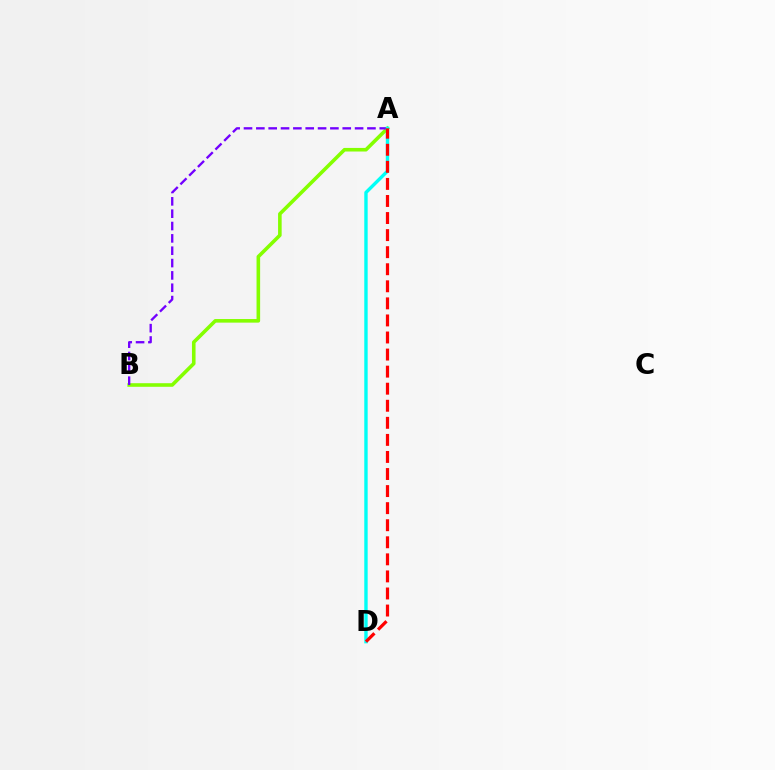{('A', 'B'): [{'color': '#84ff00', 'line_style': 'solid', 'thickness': 2.58}, {'color': '#7200ff', 'line_style': 'dashed', 'thickness': 1.68}], ('A', 'D'): [{'color': '#00fff6', 'line_style': 'solid', 'thickness': 2.44}, {'color': '#ff0000', 'line_style': 'dashed', 'thickness': 2.32}]}